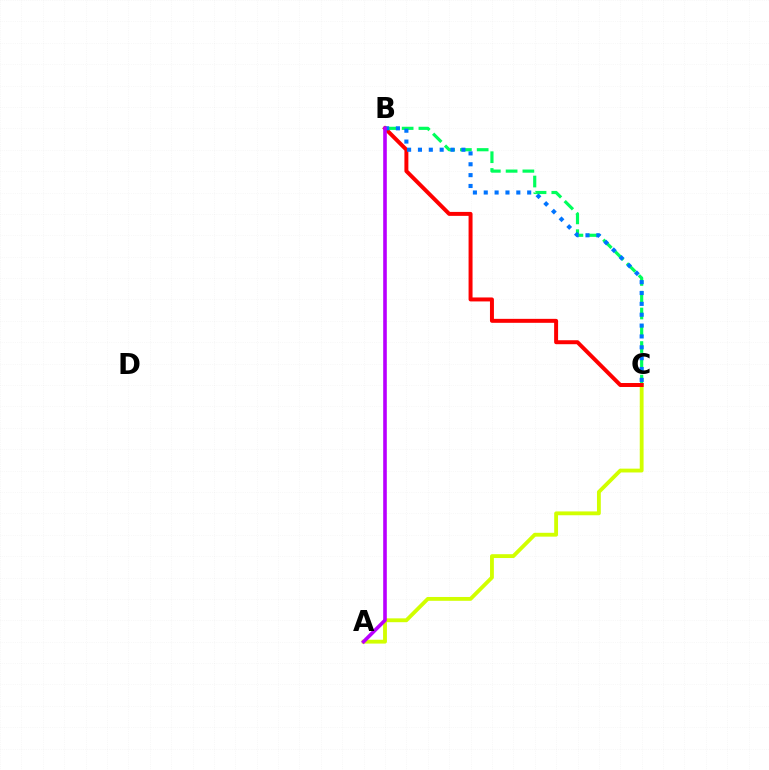{('A', 'C'): [{'color': '#d1ff00', 'line_style': 'solid', 'thickness': 2.76}], ('B', 'C'): [{'color': '#00ff5c', 'line_style': 'dashed', 'thickness': 2.28}, {'color': '#ff0000', 'line_style': 'solid', 'thickness': 2.86}, {'color': '#0074ff', 'line_style': 'dotted', 'thickness': 2.95}], ('A', 'B'): [{'color': '#b900ff', 'line_style': 'solid', 'thickness': 2.61}]}